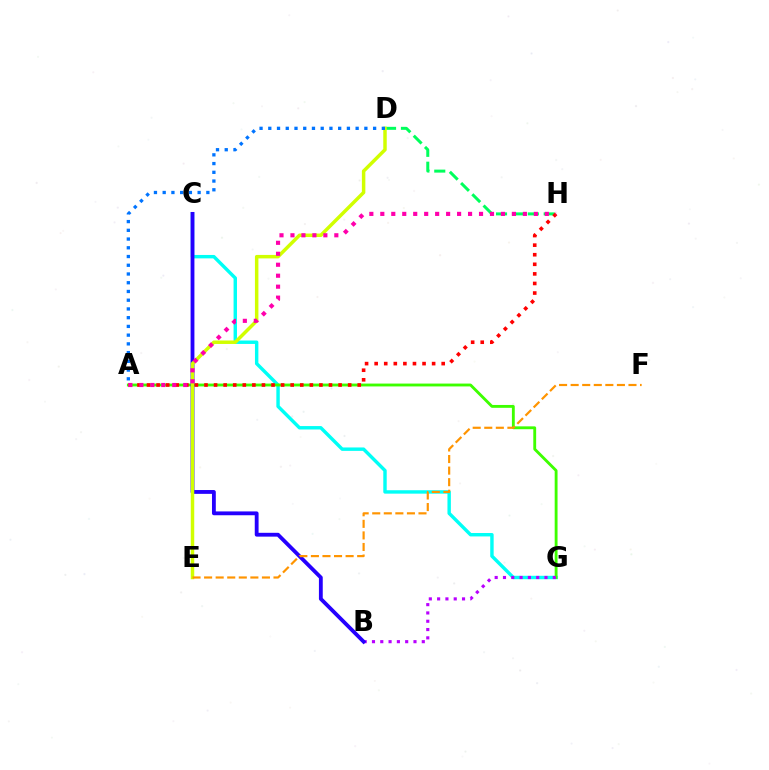{('C', 'G'): [{'color': '#00fff6', 'line_style': 'solid', 'thickness': 2.46}], ('D', 'H'): [{'color': '#00ff5c', 'line_style': 'dashed', 'thickness': 2.16}], ('A', 'G'): [{'color': '#3dff00', 'line_style': 'solid', 'thickness': 2.06}], ('B', 'G'): [{'color': '#b900ff', 'line_style': 'dotted', 'thickness': 2.26}], ('B', 'C'): [{'color': '#2500ff', 'line_style': 'solid', 'thickness': 2.75}], ('D', 'E'): [{'color': '#d1ff00', 'line_style': 'solid', 'thickness': 2.5}], ('A', 'D'): [{'color': '#0074ff', 'line_style': 'dotted', 'thickness': 2.37}], ('A', 'H'): [{'color': '#ff0000', 'line_style': 'dotted', 'thickness': 2.6}, {'color': '#ff00ac', 'line_style': 'dotted', 'thickness': 2.98}], ('E', 'F'): [{'color': '#ff9400', 'line_style': 'dashed', 'thickness': 1.57}]}